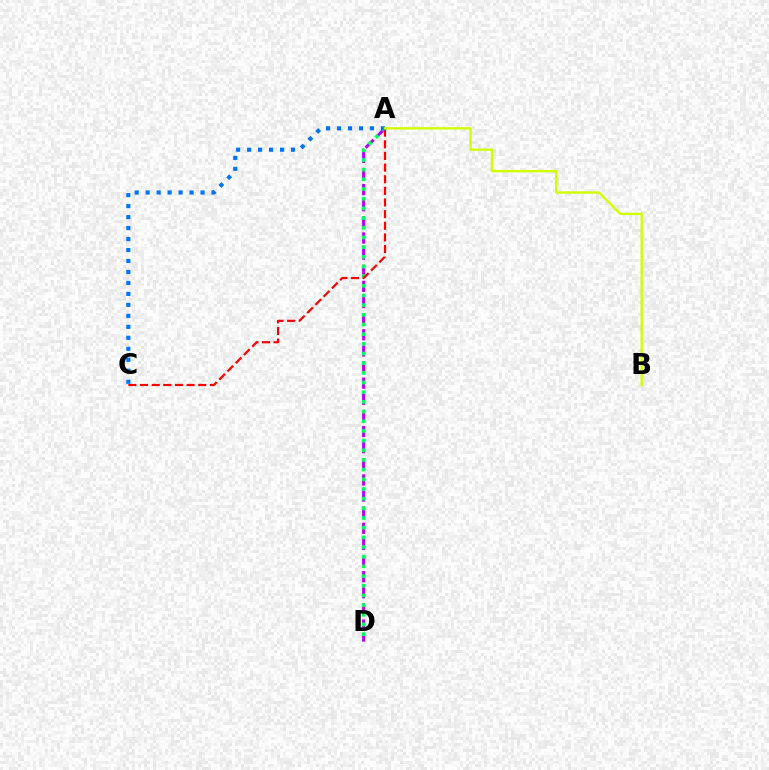{('A', 'D'): [{'color': '#b900ff', 'line_style': 'dashed', 'thickness': 2.19}, {'color': '#00ff5c', 'line_style': 'dotted', 'thickness': 2.63}], ('A', 'C'): [{'color': '#ff0000', 'line_style': 'dashed', 'thickness': 1.58}, {'color': '#0074ff', 'line_style': 'dotted', 'thickness': 2.98}], ('A', 'B'): [{'color': '#d1ff00', 'line_style': 'solid', 'thickness': 1.71}]}